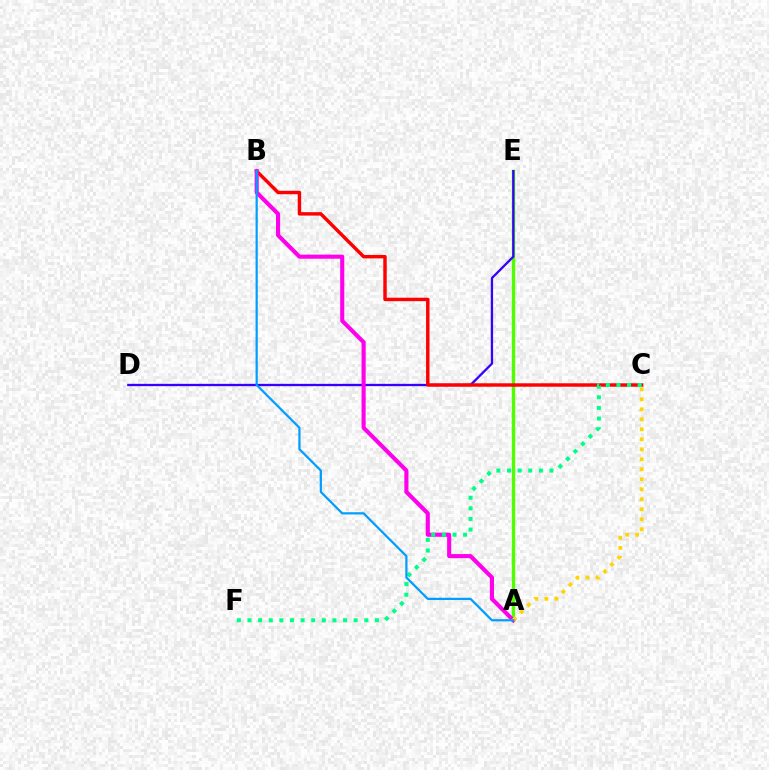{('A', 'E'): [{'color': '#4fff00', 'line_style': 'solid', 'thickness': 2.42}], ('D', 'E'): [{'color': '#3700ff', 'line_style': 'solid', 'thickness': 1.66}], ('B', 'C'): [{'color': '#ff0000', 'line_style': 'solid', 'thickness': 2.48}], ('A', 'B'): [{'color': '#ff00ed', 'line_style': 'solid', 'thickness': 2.96}, {'color': '#009eff', 'line_style': 'solid', 'thickness': 1.6}], ('A', 'C'): [{'color': '#ffd500', 'line_style': 'dotted', 'thickness': 2.72}], ('C', 'F'): [{'color': '#00ff86', 'line_style': 'dotted', 'thickness': 2.89}]}